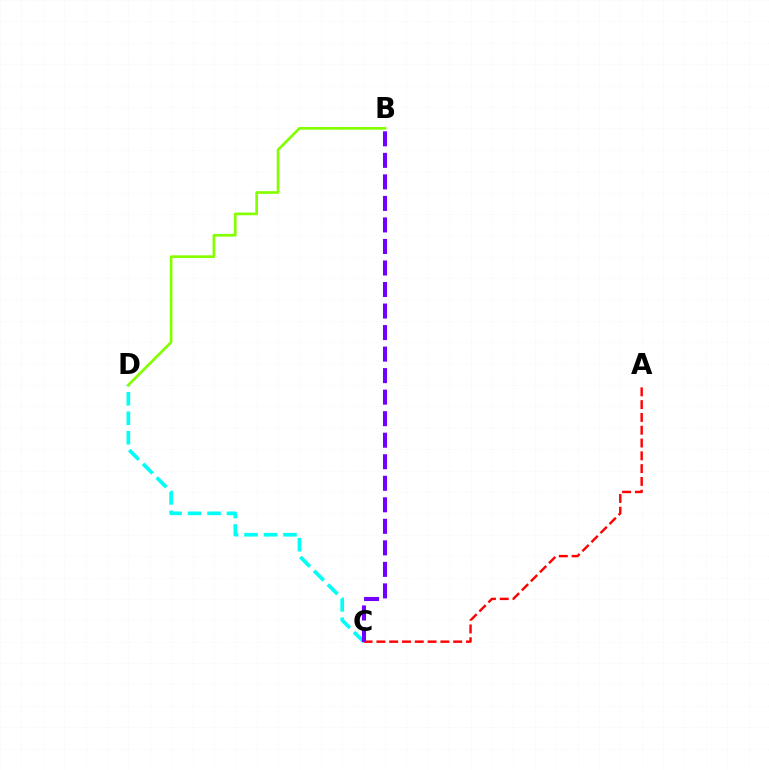{('C', 'D'): [{'color': '#00fff6', 'line_style': 'dashed', 'thickness': 2.64}], ('A', 'C'): [{'color': '#ff0000', 'line_style': 'dashed', 'thickness': 1.74}], ('B', 'C'): [{'color': '#7200ff', 'line_style': 'dashed', 'thickness': 2.92}], ('B', 'D'): [{'color': '#84ff00', 'line_style': 'solid', 'thickness': 1.95}]}